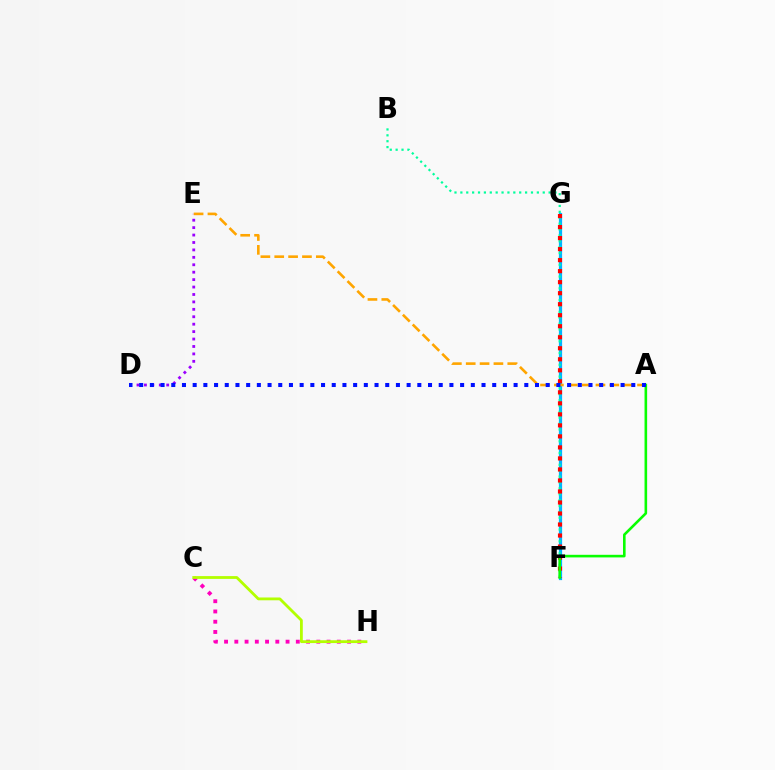{('C', 'H'): [{'color': '#ff00bd', 'line_style': 'dotted', 'thickness': 2.78}, {'color': '#b3ff00', 'line_style': 'solid', 'thickness': 2.02}], ('F', 'G'): [{'color': '#00b5ff', 'line_style': 'solid', 'thickness': 2.31}, {'color': '#ff0000', 'line_style': 'dotted', 'thickness': 2.99}], ('B', 'F'): [{'color': '#00ff9d', 'line_style': 'dotted', 'thickness': 1.6}], ('D', 'E'): [{'color': '#9b00ff', 'line_style': 'dotted', 'thickness': 2.02}], ('A', 'F'): [{'color': '#08ff00', 'line_style': 'solid', 'thickness': 1.88}], ('A', 'E'): [{'color': '#ffa500', 'line_style': 'dashed', 'thickness': 1.88}], ('A', 'D'): [{'color': '#0010ff', 'line_style': 'dotted', 'thickness': 2.91}]}